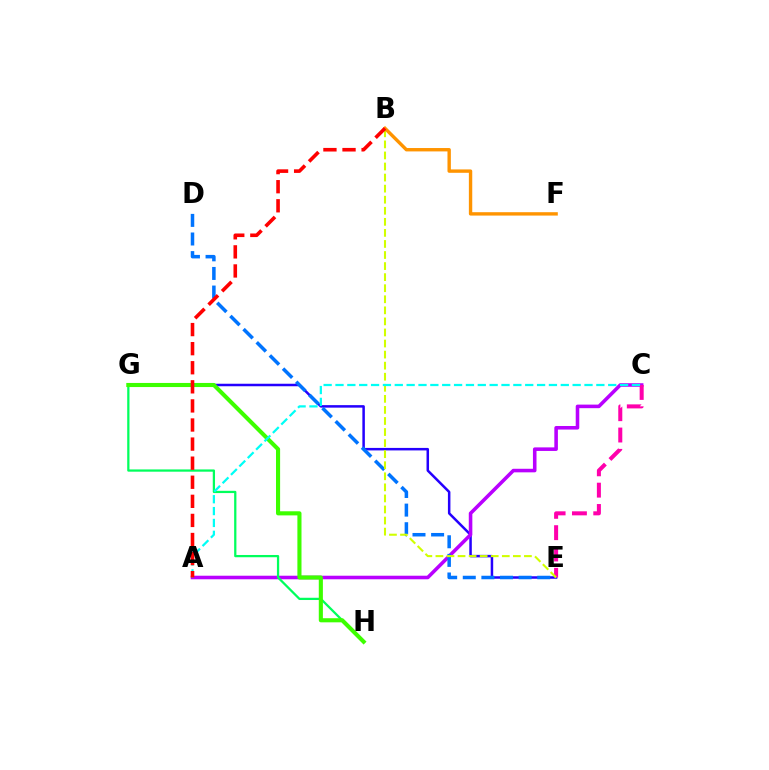{('E', 'G'): [{'color': '#2500ff', 'line_style': 'solid', 'thickness': 1.8}], ('A', 'C'): [{'color': '#b900ff', 'line_style': 'solid', 'thickness': 2.57}, {'color': '#00fff6', 'line_style': 'dashed', 'thickness': 1.61}], ('D', 'E'): [{'color': '#0074ff', 'line_style': 'dashed', 'thickness': 2.53}], ('C', 'E'): [{'color': '#ff00ac', 'line_style': 'dashed', 'thickness': 2.9}], ('B', 'E'): [{'color': '#d1ff00', 'line_style': 'dashed', 'thickness': 1.5}], ('G', 'H'): [{'color': '#00ff5c', 'line_style': 'solid', 'thickness': 1.62}, {'color': '#3dff00', 'line_style': 'solid', 'thickness': 2.95}], ('B', 'F'): [{'color': '#ff9400', 'line_style': 'solid', 'thickness': 2.43}], ('A', 'B'): [{'color': '#ff0000', 'line_style': 'dashed', 'thickness': 2.59}]}